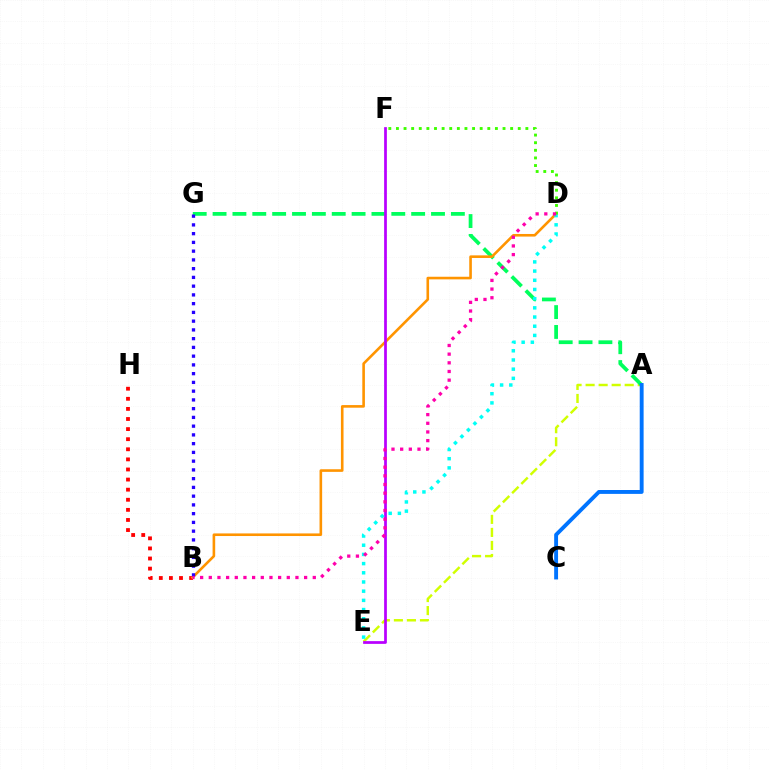{('A', 'E'): [{'color': '#d1ff00', 'line_style': 'dashed', 'thickness': 1.77}], ('A', 'G'): [{'color': '#00ff5c', 'line_style': 'dashed', 'thickness': 2.7}], ('B', 'H'): [{'color': '#ff0000', 'line_style': 'dotted', 'thickness': 2.74}], ('B', 'D'): [{'color': '#ff9400', 'line_style': 'solid', 'thickness': 1.88}, {'color': '#ff00ac', 'line_style': 'dotted', 'thickness': 2.35}], ('E', 'F'): [{'color': '#b900ff', 'line_style': 'solid', 'thickness': 1.97}], ('D', 'E'): [{'color': '#00fff6', 'line_style': 'dotted', 'thickness': 2.5}], ('B', 'G'): [{'color': '#2500ff', 'line_style': 'dotted', 'thickness': 2.38}], ('A', 'C'): [{'color': '#0074ff', 'line_style': 'solid', 'thickness': 2.8}], ('D', 'F'): [{'color': '#3dff00', 'line_style': 'dotted', 'thickness': 2.07}]}